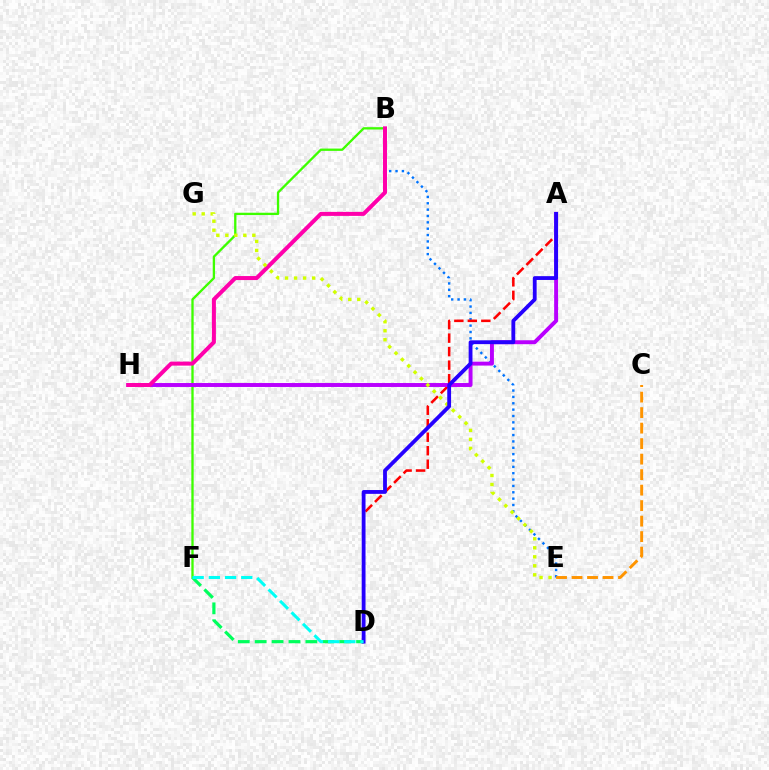{('B', 'F'): [{'color': '#3dff00', 'line_style': 'solid', 'thickness': 1.67}], ('B', 'E'): [{'color': '#0074ff', 'line_style': 'dotted', 'thickness': 1.73}], ('A', 'D'): [{'color': '#ff0000', 'line_style': 'dashed', 'thickness': 1.83}, {'color': '#2500ff', 'line_style': 'solid', 'thickness': 2.75}], ('C', 'E'): [{'color': '#ff9400', 'line_style': 'dashed', 'thickness': 2.11}], ('D', 'F'): [{'color': '#00ff5c', 'line_style': 'dashed', 'thickness': 2.3}, {'color': '#00fff6', 'line_style': 'dashed', 'thickness': 2.2}], ('A', 'H'): [{'color': '#b900ff', 'line_style': 'solid', 'thickness': 2.83}], ('B', 'H'): [{'color': '#ff00ac', 'line_style': 'solid', 'thickness': 2.89}], ('E', 'G'): [{'color': '#d1ff00', 'line_style': 'dotted', 'thickness': 2.45}]}